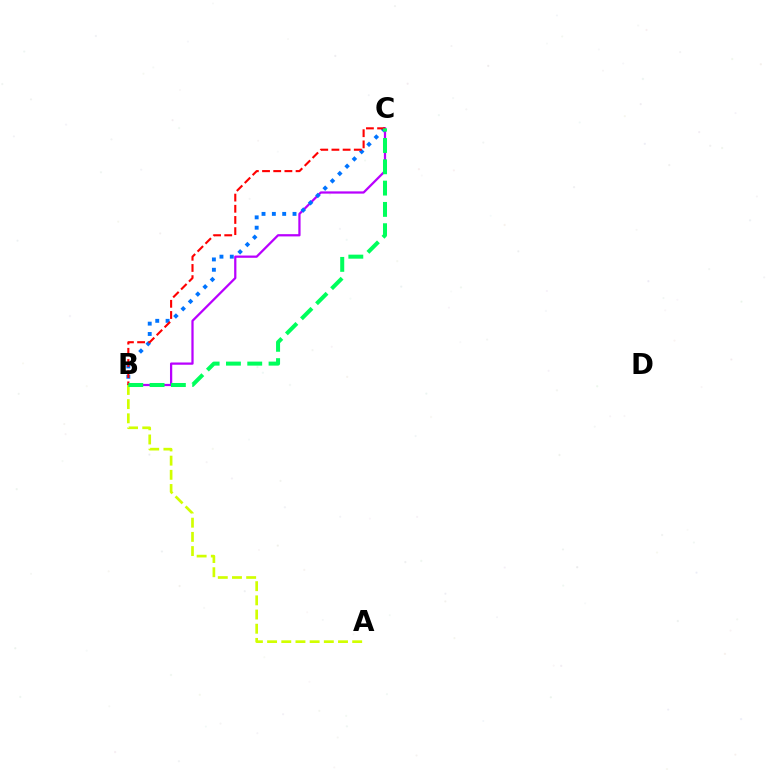{('B', 'C'): [{'color': '#b900ff', 'line_style': 'solid', 'thickness': 1.62}, {'color': '#0074ff', 'line_style': 'dotted', 'thickness': 2.81}, {'color': '#ff0000', 'line_style': 'dashed', 'thickness': 1.52}, {'color': '#00ff5c', 'line_style': 'dashed', 'thickness': 2.89}], ('A', 'B'): [{'color': '#d1ff00', 'line_style': 'dashed', 'thickness': 1.93}]}